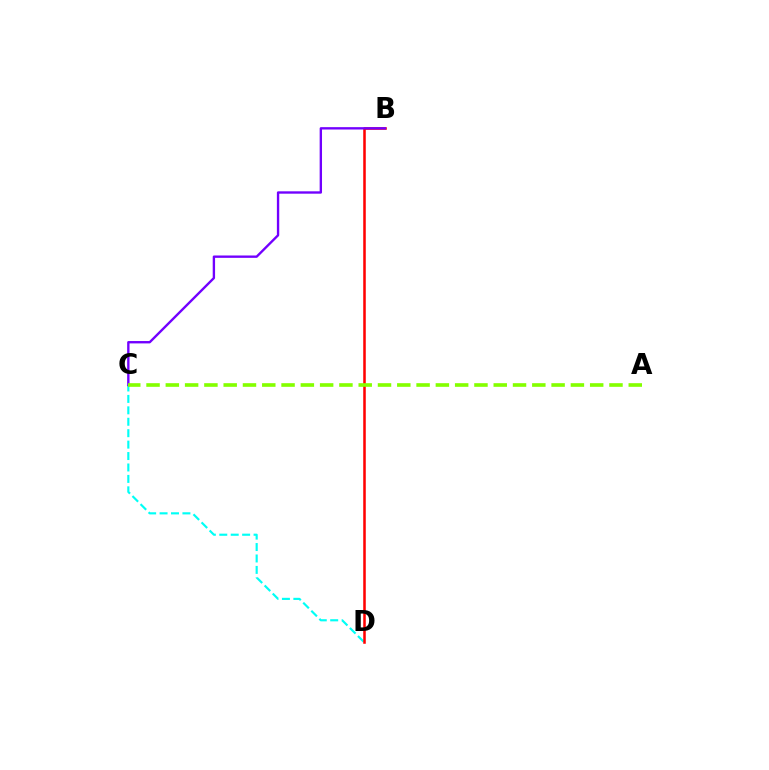{('C', 'D'): [{'color': '#00fff6', 'line_style': 'dashed', 'thickness': 1.55}], ('B', 'D'): [{'color': '#ff0000', 'line_style': 'solid', 'thickness': 1.83}], ('B', 'C'): [{'color': '#7200ff', 'line_style': 'solid', 'thickness': 1.7}], ('A', 'C'): [{'color': '#84ff00', 'line_style': 'dashed', 'thickness': 2.62}]}